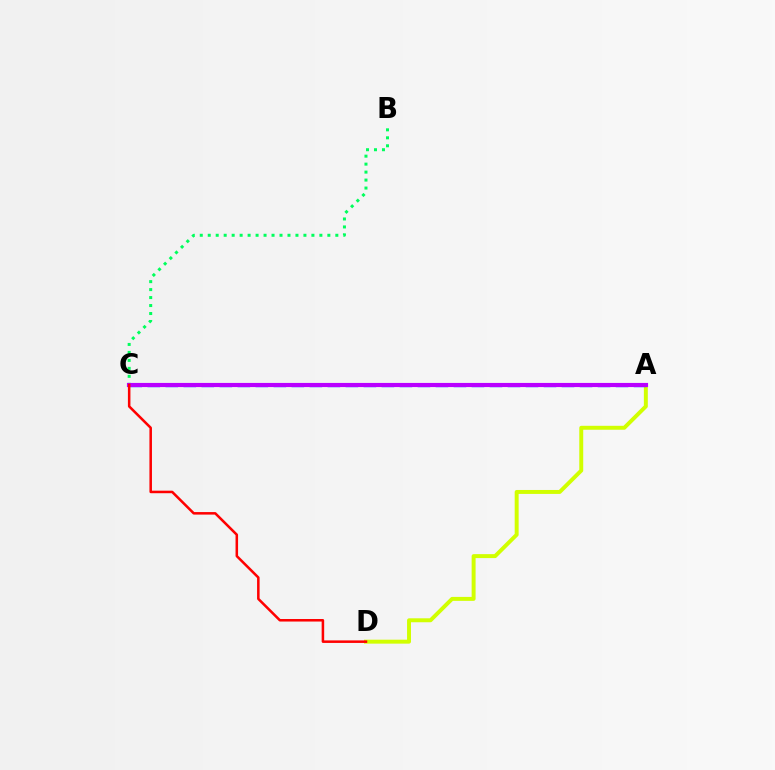{('A', 'D'): [{'color': '#d1ff00', 'line_style': 'solid', 'thickness': 2.84}], ('B', 'C'): [{'color': '#00ff5c', 'line_style': 'dotted', 'thickness': 2.17}], ('A', 'C'): [{'color': '#0074ff', 'line_style': 'dashed', 'thickness': 2.45}, {'color': '#b900ff', 'line_style': 'solid', 'thickness': 2.98}], ('C', 'D'): [{'color': '#ff0000', 'line_style': 'solid', 'thickness': 1.82}]}